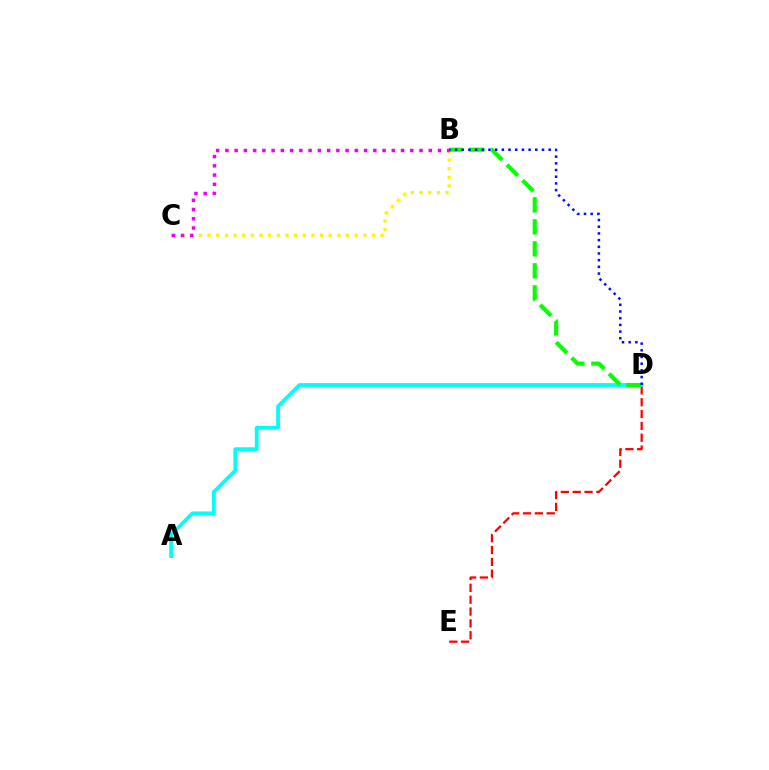{('D', 'E'): [{'color': '#ff0000', 'line_style': 'dashed', 'thickness': 1.61}], ('A', 'D'): [{'color': '#00fff6', 'line_style': 'solid', 'thickness': 2.73}], ('B', 'C'): [{'color': '#fcf500', 'line_style': 'dotted', 'thickness': 2.35}, {'color': '#ee00ff', 'line_style': 'dotted', 'thickness': 2.51}], ('B', 'D'): [{'color': '#08ff00', 'line_style': 'dashed', 'thickness': 2.99}, {'color': '#0010ff', 'line_style': 'dotted', 'thickness': 1.82}]}